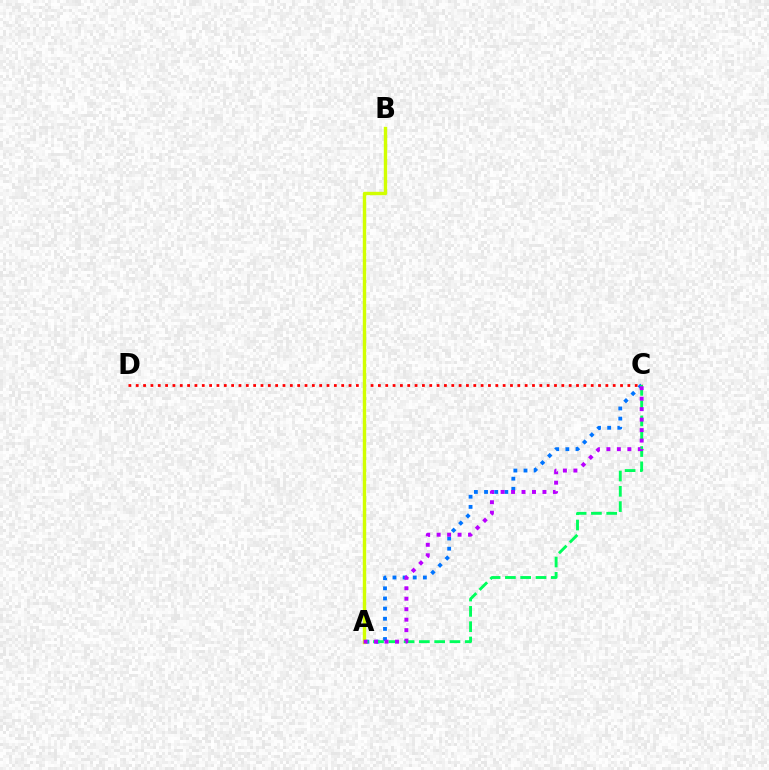{('C', 'D'): [{'color': '#ff0000', 'line_style': 'dotted', 'thickness': 1.99}], ('A', 'C'): [{'color': '#0074ff', 'line_style': 'dotted', 'thickness': 2.75}, {'color': '#00ff5c', 'line_style': 'dashed', 'thickness': 2.08}, {'color': '#b900ff', 'line_style': 'dotted', 'thickness': 2.84}], ('A', 'B'): [{'color': '#d1ff00', 'line_style': 'solid', 'thickness': 2.44}]}